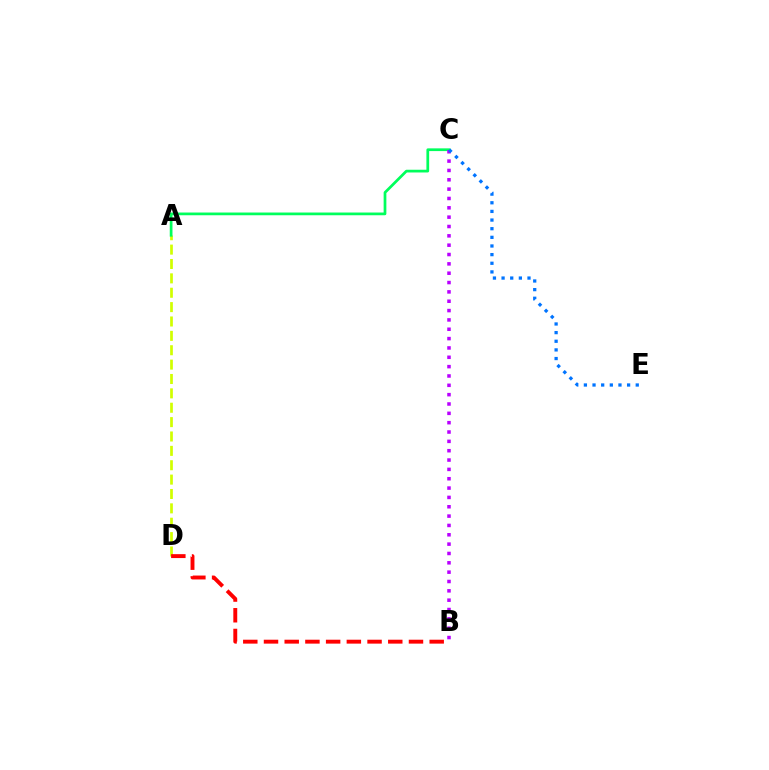{('A', 'D'): [{'color': '#d1ff00', 'line_style': 'dashed', 'thickness': 1.95}], ('A', 'C'): [{'color': '#00ff5c', 'line_style': 'solid', 'thickness': 1.97}], ('B', 'C'): [{'color': '#b900ff', 'line_style': 'dotted', 'thickness': 2.54}], ('B', 'D'): [{'color': '#ff0000', 'line_style': 'dashed', 'thickness': 2.81}], ('C', 'E'): [{'color': '#0074ff', 'line_style': 'dotted', 'thickness': 2.35}]}